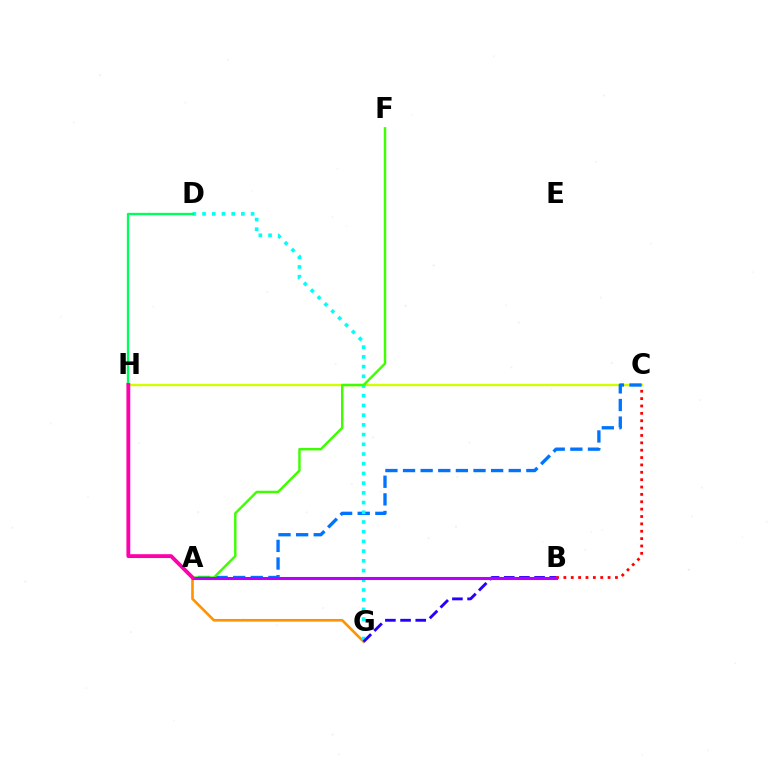{('B', 'C'): [{'color': '#ff0000', 'line_style': 'dotted', 'thickness': 2.0}], ('C', 'H'): [{'color': '#d1ff00', 'line_style': 'solid', 'thickness': 1.7}], ('A', 'C'): [{'color': '#0074ff', 'line_style': 'dashed', 'thickness': 2.39}], ('A', 'G'): [{'color': '#ff9400', 'line_style': 'solid', 'thickness': 1.9}], ('D', 'G'): [{'color': '#00fff6', 'line_style': 'dotted', 'thickness': 2.64}], ('B', 'G'): [{'color': '#2500ff', 'line_style': 'dashed', 'thickness': 2.06}], ('A', 'F'): [{'color': '#3dff00', 'line_style': 'solid', 'thickness': 1.75}], ('A', 'B'): [{'color': '#b900ff', 'line_style': 'solid', 'thickness': 2.21}], ('D', 'H'): [{'color': '#00ff5c', 'line_style': 'solid', 'thickness': 1.69}], ('A', 'H'): [{'color': '#ff00ac', 'line_style': 'solid', 'thickness': 2.77}]}